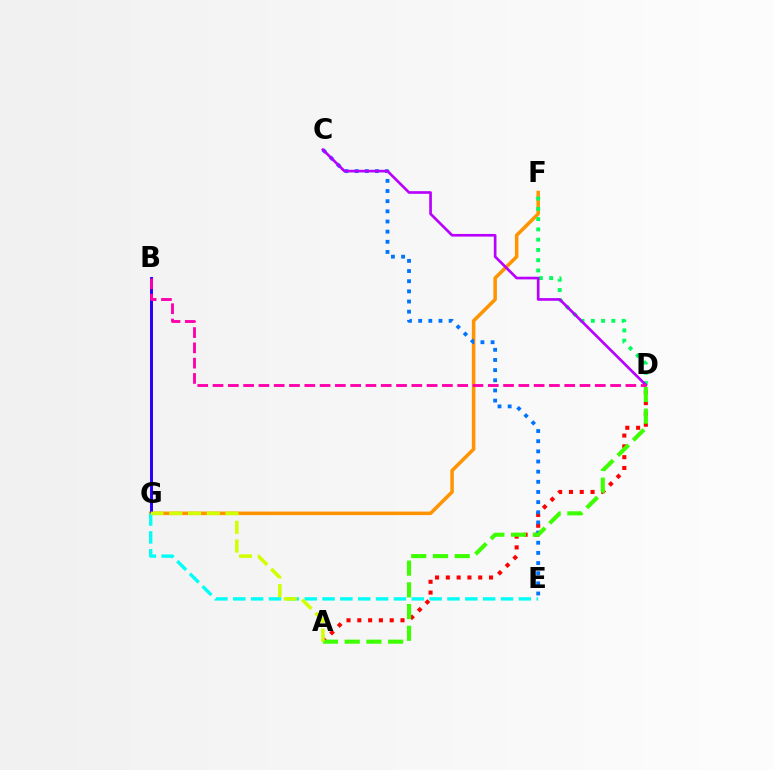{('F', 'G'): [{'color': '#ff9400', 'line_style': 'solid', 'thickness': 2.54}], ('B', 'G'): [{'color': '#2500ff', 'line_style': 'solid', 'thickness': 2.13}], ('D', 'F'): [{'color': '#00ff5c', 'line_style': 'dotted', 'thickness': 2.79}], ('A', 'D'): [{'color': '#ff0000', 'line_style': 'dotted', 'thickness': 2.93}, {'color': '#3dff00', 'line_style': 'dashed', 'thickness': 2.95}], ('C', 'E'): [{'color': '#0074ff', 'line_style': 'dotted', 'thickness': 2.76}], ('E', 'G'): [{'color': '#00fff6', 'line_style': 'dashed', 'thickness': 2.42}], ('C', 'D'): [{'color': '#b900ff', 'line_style': 'solid', 'thickness': 1.92}], ('A', 'G'): [{'color': '#d1ff00', 'line_style': 'dashed', 'thickness': 2.55}], ('B', 'D'): [{'color': '#ff00ac', 'line_style': 'dashed', 'thickness': 2.08}]}